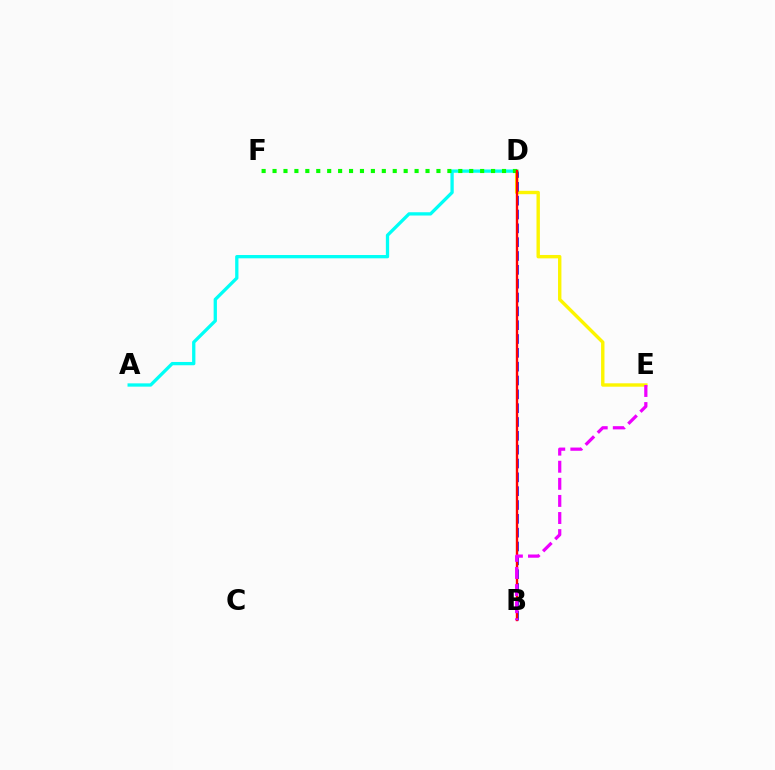{('D', 'E'): [{'color': '#fcf500', 'line_style': 'solid', 'thickness': 2.45}], ('B', 'D'): [{'color': '#0010ff', 'line_style': 'dashed', 'thickness': 1.88}, {'color': '#ff0000', 'line_style': 'solid', 'thickness': 1.7}], ('A', 'D'): [{'color': '#00fff6', 'line_style': 'solid', 'thickness': 2.37}], ('D', 'F'): [{'color': '#08ff00', 'line_style': 'dotted', 'thickness': 2.97}], ('B', 'E'): [{'color': '#ee00ff', 'line_style': 'dashed', 'thickness': 2.32}]}